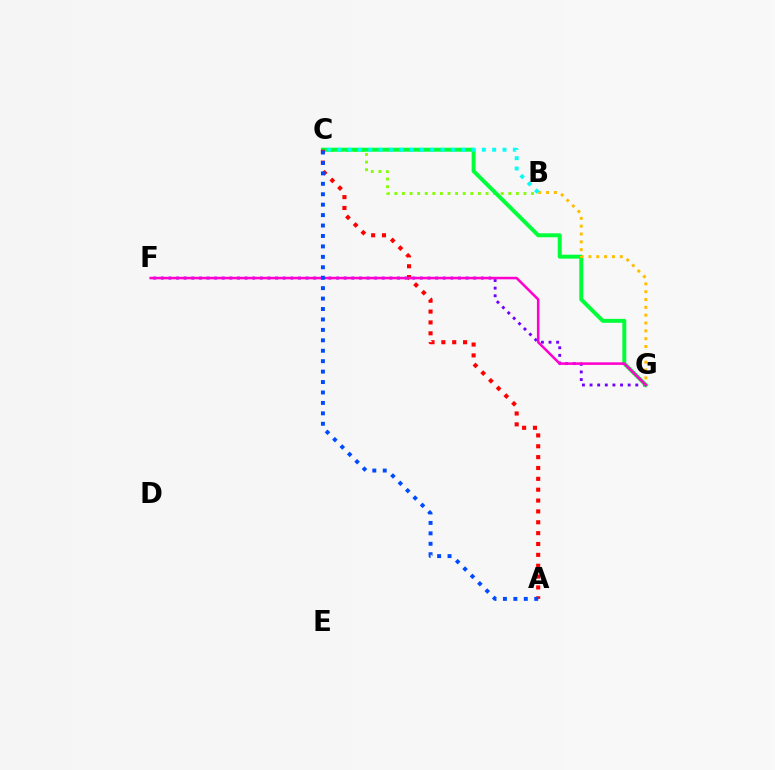{('F', 'G'): [{'color': '#7200ff', 'line_style': 'dotted', 'thickness': 2.07}, {'color': '#ff00cf', 'line_style': 'solid', 'thickness': 1.83}], ('B', 'C'): [{'color': '#84ff00', 'line_style': 'dotted', 'thickness': 2.06}, {'color': '#00fff6', 'line_style': 'dotted', 'thickness': 2.81}], ('C', 'G'): [{'color': '#00ff39', 'line_style': 'solid', 'thickness': 2.85}], ('B', 'G'): [{'color': '#ffbd00', 'line_style': 'dotted', 'thickness': 2.13}], ('A', 'C'): [{'color': '#ff0000', 'line_style': 'dotted', 'thickness': 2.95}, {'color': '#004bff', 'line_style': 'dotted', 'thickness': 2.83}]}